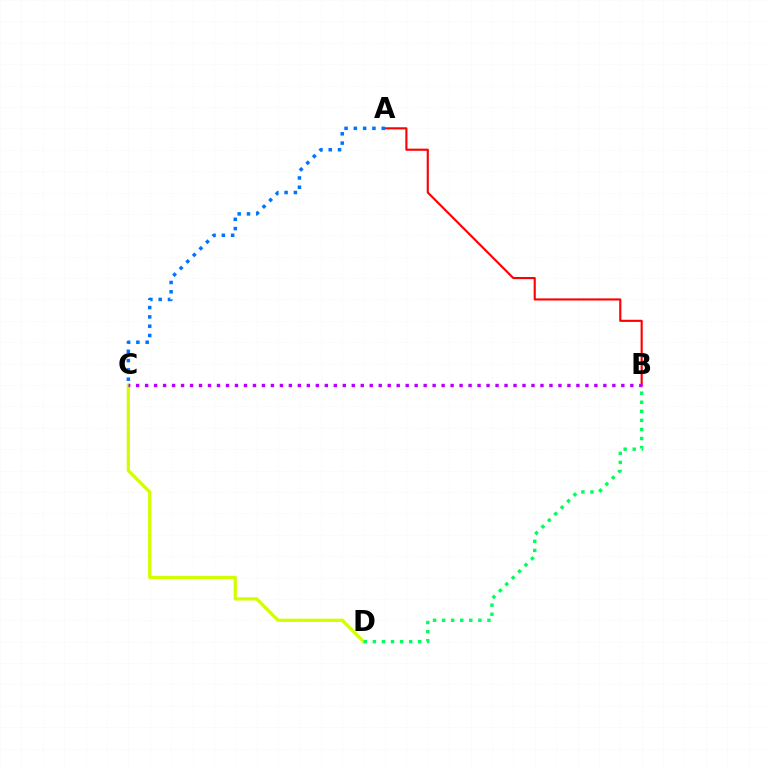{('A', 'B'): [{'color': '#ff0000', 'line_style': 'solid', 'thickness': 1.54}], ('C', 'D'): [{'color': '#d1ff00', 'line_style': 'solid', 'thickness': 2.35}], ('A', 'C'): [{'color': '#0074ff', 'line_style': 'dotted', 'thickness': 2.53}], ('B', 'D'): [{'color': '#00ff5c', 'line_style': 'dotted', 'thickness': 2.46}], ('B', 'C'): [{'color': '#b900ff', 'line_style': 'dotted', 'thickness': 2.44}]}